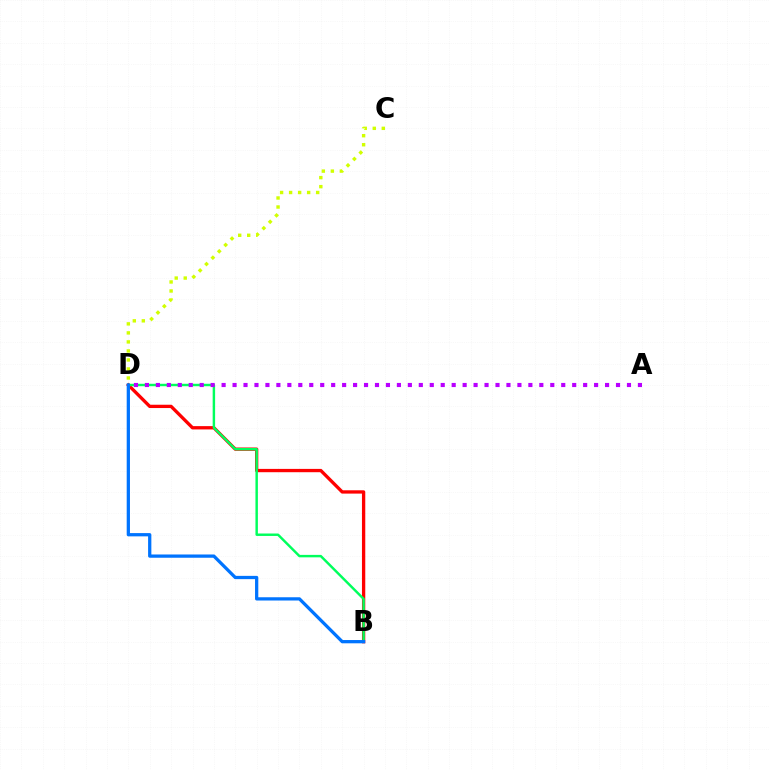{('B', 'D'): [{'color': '#ff0000', 'line_style': 'solid', 'thickness': 2.38}, {'color': '#00ff5c', 'line_style': 'solid', 'thickness': 1.76}, {'color': '#0074ff', 'line_style': 'solid', 'thickness': 2.35}], ('C', 'D'): [{'color': '#d1ff00', 'line_style': 'dotted', 'thickness': 2.45}], ('A', 'D'): [{'color': '#b900ff', 'line_style': 'dotted', 'thickness': 2.98}]}